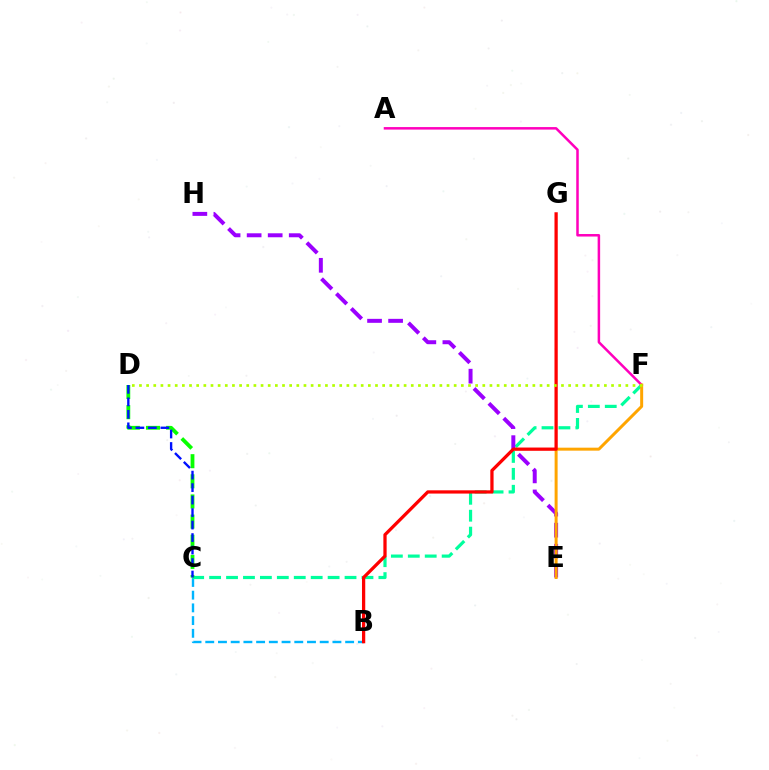{('B', 'C'): [{'color': '#00b5ff', 'line_style': 'dashed', 'thickness': 1.73}], ('C', 'F'): [{'color': '#00ff9d', 'line_style': 'dashed', 'thickness': 2.3}], ('C', 'D'): [{'color': '#08ff00', 'line_style': 'dashed', 'thickness': 2.74}, {'color': '#0010ff', 'line_style': 'dashed', 'thickness': 1.7}], ('A', 'F'): [{'color': '#ff00bd', 'line_style': 'solid', 'thickness': 1.81}], ('E', 'H'): [{'color': '#9b00ff', 'line_style': 'dashed', 'thickness': 2.86}], ('E', 'F'): [{'color': '#ffa500', 'line_style': 'solid', 'thickness': 2.15}], ('B', 'G'): [{'color': '#ff0000', 'line_style': 'solid', 'thickness': 2.35}], ('D', 'F'): [{'color': '#b3ff00', 'line_style': 'dotted', 'thickness': 1.94}]}